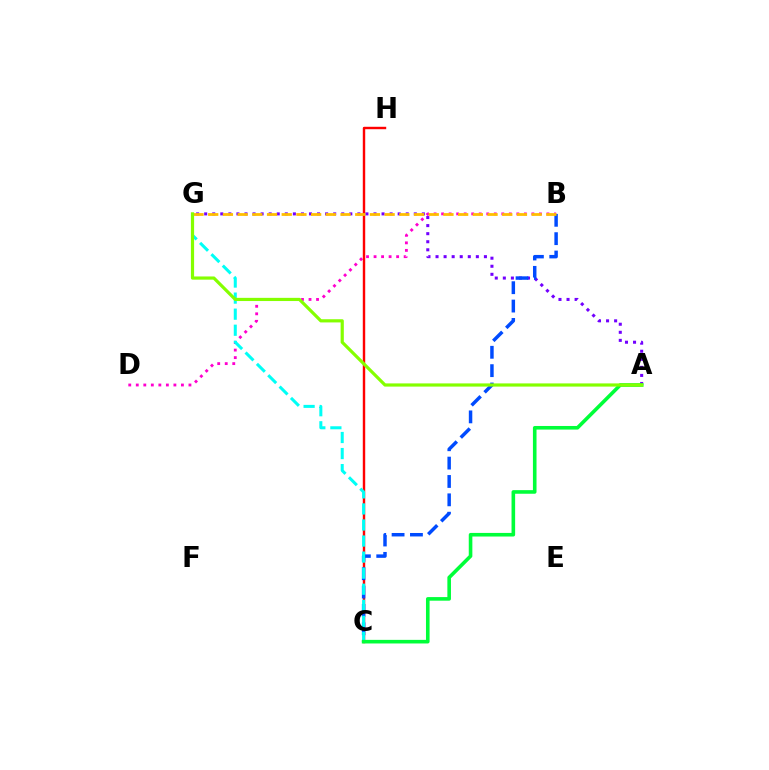{('B', 'D'): [{'color': '#ff00cf', 'line_style': 'dotted', 'thickness': 2.04}], ('C', 'H'): [{'color': '#ff0000', 'line_style': 'solid', 'thickness': 1.74}], ('A', 'G'): [{'color': '#7200ff', 'line_style': 'dotted', 'thickness': 2.19}, {'color': '#84ff00', 'line_style': 'solid', 'thickness': 2.3}], ('B', 'C'): [{'color': '#004bff', 'line_style': 'dashed', 'thickness': 2.49}], ('C', 'G'): [{'color': '#00fff6', 'line_style': 'dashed', 'thickness': 2.18}], ('A', 'C'): [{'color': '#00ff39', 'line_style': 'solid', 'thickness': 2.59}], ('B', 'G'): [{'color': '#ffbd00', 'line_style': 'dashed', 'thickness': 2.0}]}